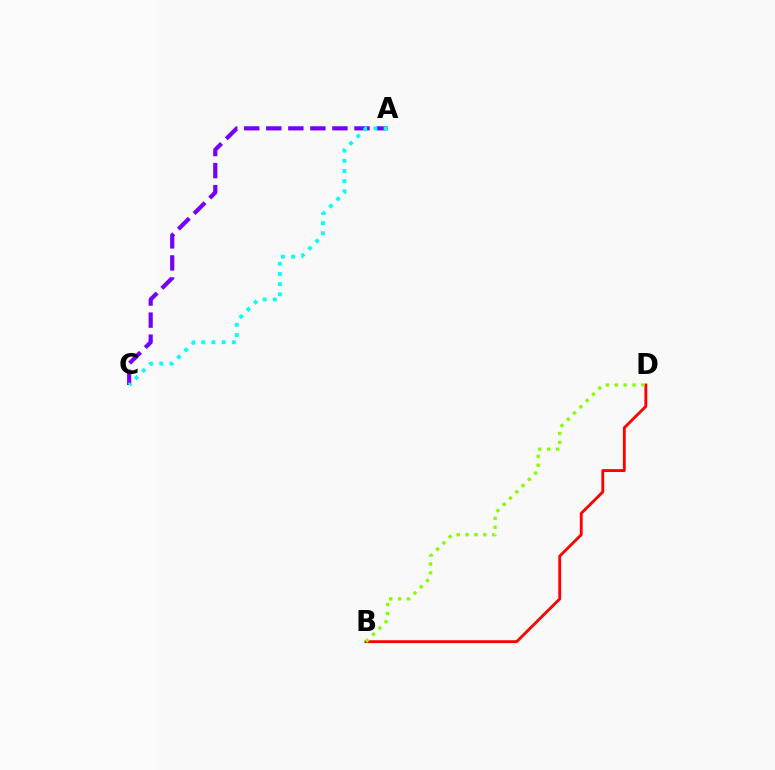{('B', 'D'): [{'color': '#ff0000', 'line_style': 'solid', 'thickness': 2.05}, {'color': '#84ff00', 'line_style': 'dotted', 'thickness': 2.41}], ('A', 'C'): [{'color': '#7200ff', 'line_style': 'dashed', 'thickness': 3.0}, {'color': '#00fff6', 'line_style': 'dotted', 'thickness': 2.76}]}